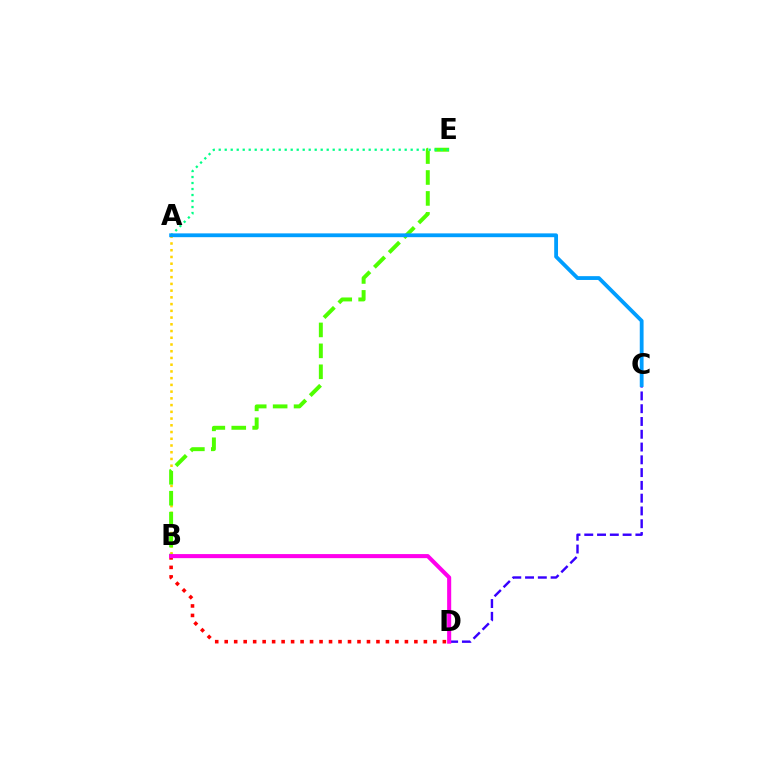{('A', 'B'): [{'color': '#ffd500', 'line_style': 'dotted', 'thickness': 1.83}], ('C', 'D'): [{'color': '#3700ff', 'line_style': 'dashed', 'thickness': 1.74}], ('B', 'E'): [{'color': '#4fff00', 'line_style': 'dashed', 'thickness': 2.84}], ('A', 'E'): [{'color': '#00ff86', 'line_style': 'dotted', 'thickness': 1.63}], ('B', 'D'): [{'color': '#ff0000', 'line_style': 'dotted', 'thickness': 2.58}, {'color': '#ff00ed', 'line_style': 'solid', 'thickness': 2.93}], ('A', 'C'): [{'color': '#009eff', 'line_style': 'solid', 'thickness': 2.74}]}